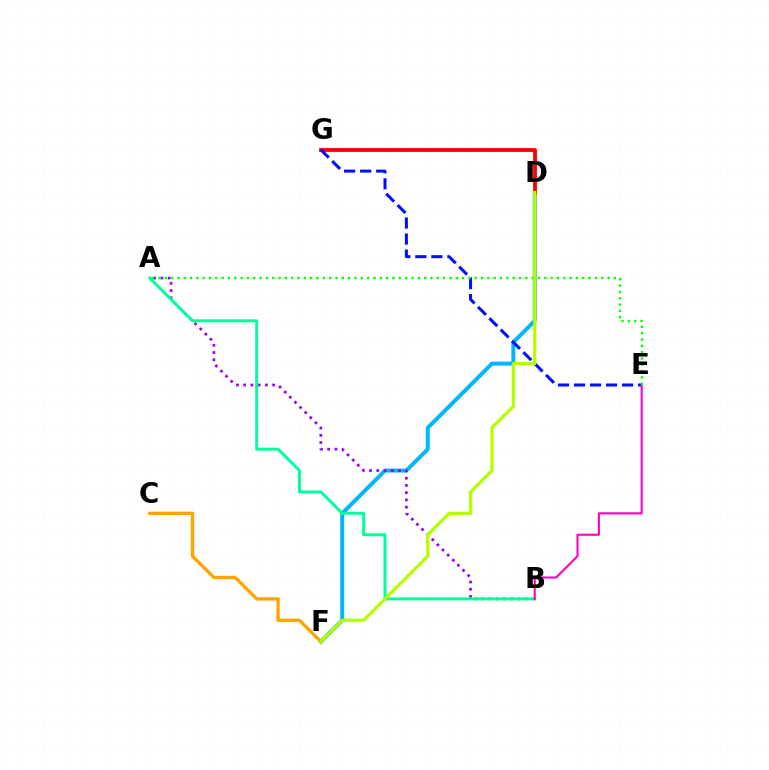{('D', 'F'): [{'color': '#00b5ff', 'line_style': 'solid', 'thickness': 2.84}, {'color': '#b3ff00', 'line_style': 'solid', 'thickness': 2.34}], ('C', 'F'): [{'color': '#ffa500', 'line_style': 'solid', 'thickness': 2.43}], ('A', 'B'): [{'color': '#9b00ff', 'line_style': 'dotted', 'thickness': 1.97}, {'color': '#00ff9d', 'line_style': 'solid', 'thickness': 2.14}], ('D', 'G'): [{'color': '#ff0000', 'line_style': 'solid', 'thickness': 2.74}], ('E', 'G'): [{'color': '#0010ff', 'line_style': 'dashed', 'thickness': 2.18}], ('B', 'E'): [{'color': '#ff00bd', 'line_style': 'solid', 'thickness': 1.5}], ('A', 'E'): [{'color': '#08ff00', 'line_style': 'dotted', 'thickness': 1.72}]}